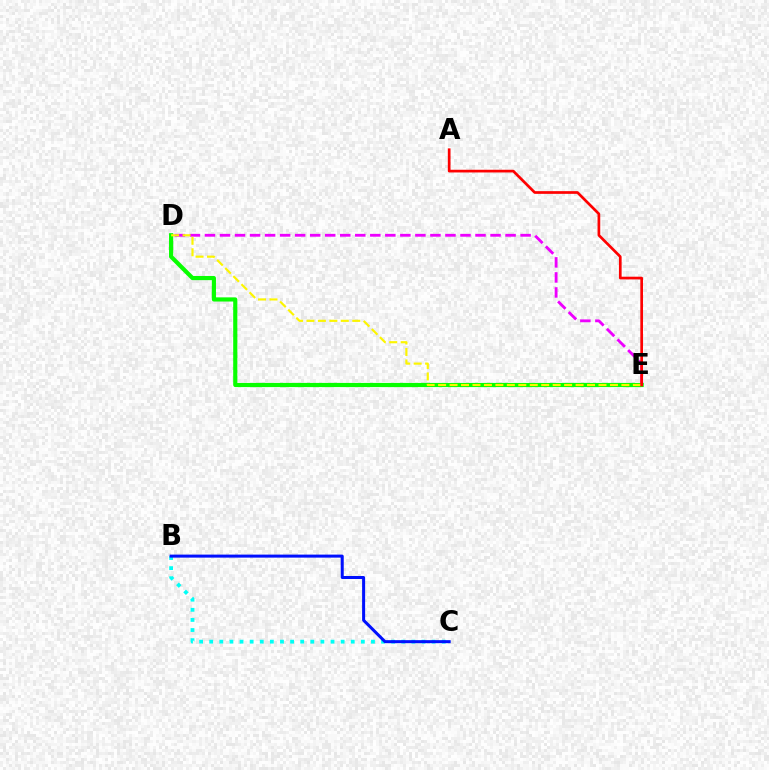{('D', 'E'): [{'color': '#ee00ff', 'line_style': 'dashed', 'thickness': 2.04}, {'color': '#08ff00', 'line_style': 'solid', 'thickness': 3.0}, {'color': '#fcf500', 'line_style': 'dashed', 'thickness': 1.56}], ('B', 'C'): [{'color': '#00fff6', 'line_style': 'dotted', 'thickness': 2.75}, {'color': '#0010ff', 'line_style': 'solid', 'thickness': 2.18}], ('A', 'E'): [{'color': '#ff0000', 'line_style': 'solid', 'thickness': 1.94}]}